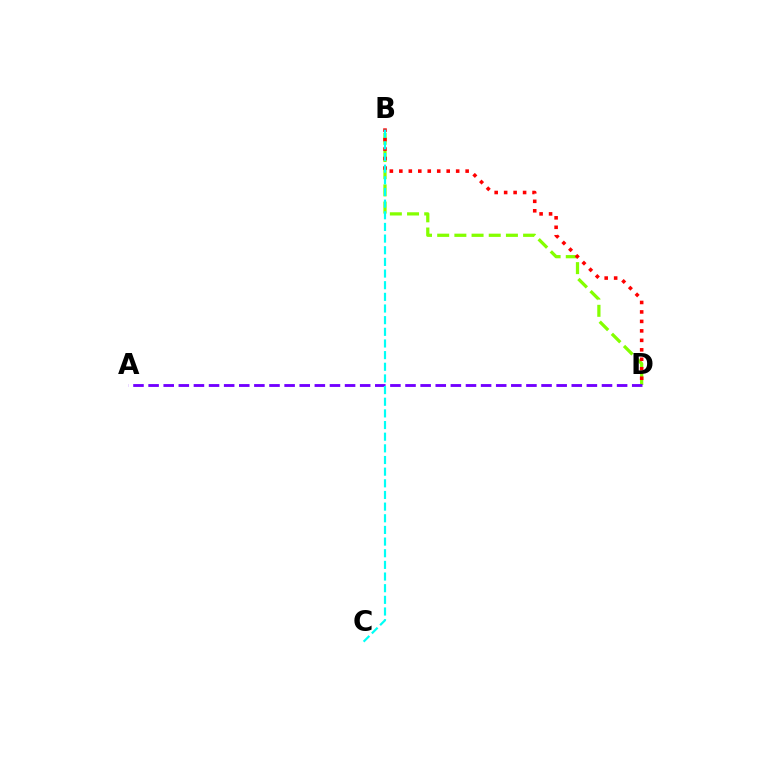{('B', 'D'): [{'color': '#84ff00', 'line_style': 'dashed', 'thickness': 2.33}, {'color': '#ff0000', 'line_style': 'dotted', 'thickness': 2.57}], ('A', 'D'): [{'color': '#7200ff', 'line_style': 'dashed', 'thickness': 2.05}], ('B', 'C'): [{'color': '#00fff6', 'line_style': 'dashed', 'thickness': 1.58}]}